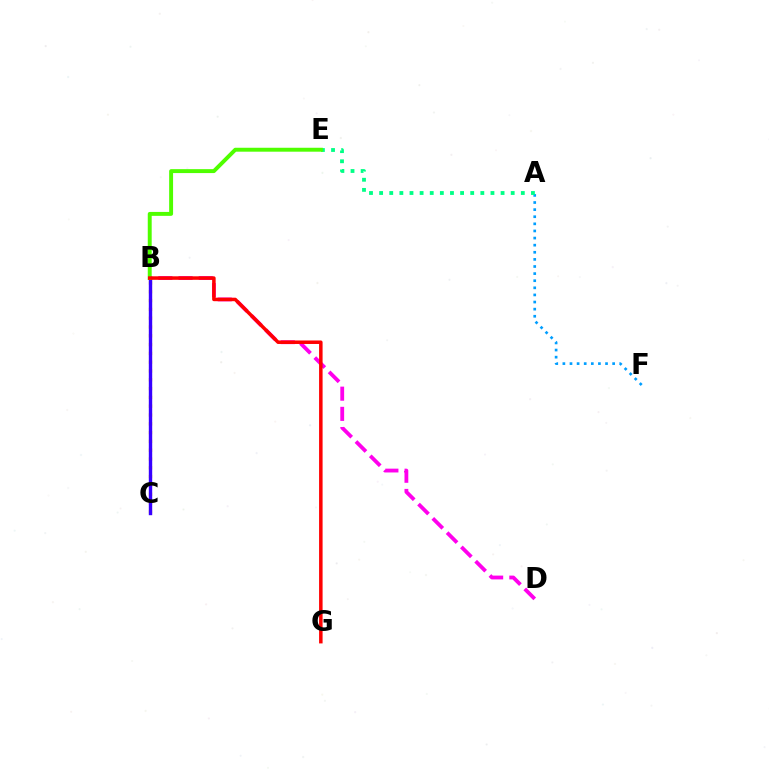{('B', 'C'): [{'color': '#ffd500', 'line_style': 'dotted', 'thickness': 2.39}, {'color': '#3700ff', 'line_style': 'solid', 'thickness': 2.45}], ('A', 'F'): [{'color': '#009eff', 'line_style': 'dotted', 'thickness': 1.93}], ('A', 'E'): [{'color': '#00ff86', 'line_style': 'dotted', 'thickness': 2.75}], ('B', 'D'): [{'color': '#ff00ed', 'line_style': 'dashed', 'thickness': 2.74}], ('B', 'E'): [{'color': '#4fff00', 'line_style': 'solid', 'thickness': 2.83}], ('B', 'G'): [{'color': '#ff0000', 'line_style': 'solid', 'thickness': 2.52}]}